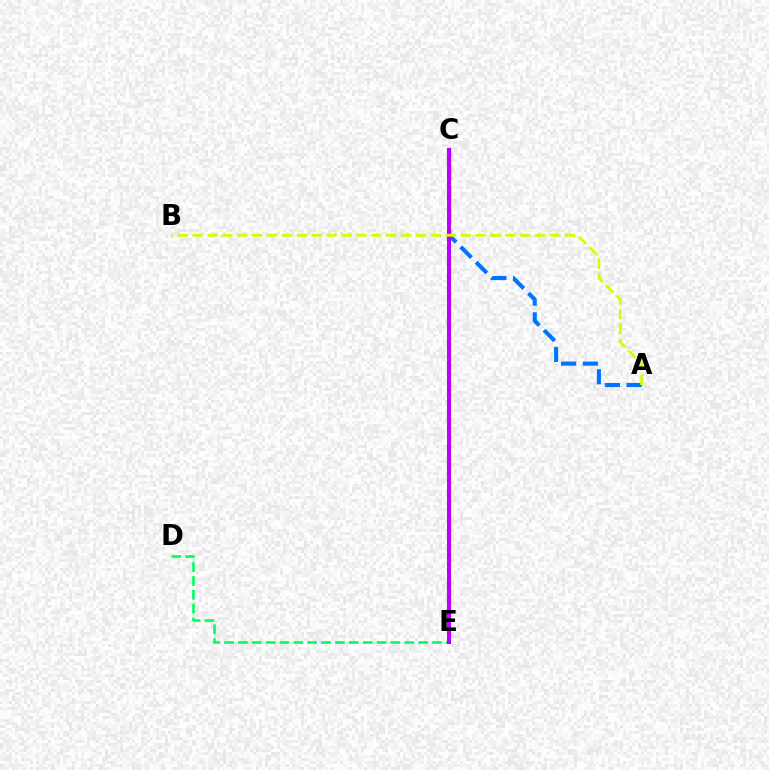{('D', 'E'): [{'color': '#00ff5c', 'line_style': 'dashed', 'thickness': 1.88}], ('C', 'E'): [{'color': '#ff0000', 'line_style': 'dashed', 'thickness': 2.64}, {'color': '#b900ff', 'line_style': 'solid', 'thickness': 2.92}], ('A', 'C'): [{'color': '#0074ff', 'line_style': 'dashed', 'thickness': 2.95}], ('A', 'B'): [{'color': '#d1ff00', 'line_style': 'dashed', 'thickness': 2.02}]}